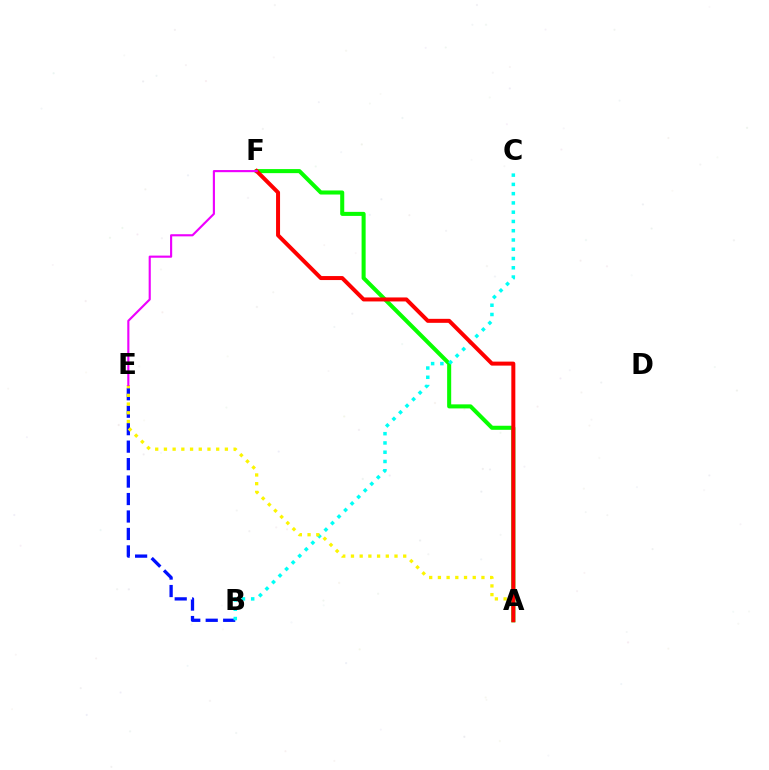{('A', 'F'): [{'color': '#08ff00', 'line_style': 'solid', 'thickness': 2.92}, {'color': '#ff0000', 'line_style': 'solid', 'thickness': 2.88}], ('B', 'E'): [{'color': '#0010ff', 'line_style': 'dashed', 'thickness': 2.37}], ('B', 'C'): [{'color': '#00fff6', 'line_style': 'dotted', 'thickness': 2.52}], ('A', 'E'): [{'color': '#fcf500', 'line_style': 'dotted', 'thickness': 2.37}], ('E', 'F'): [{'color': '#ee00ff', 'line_style': 'solid', 'thickness': 1.54}]}